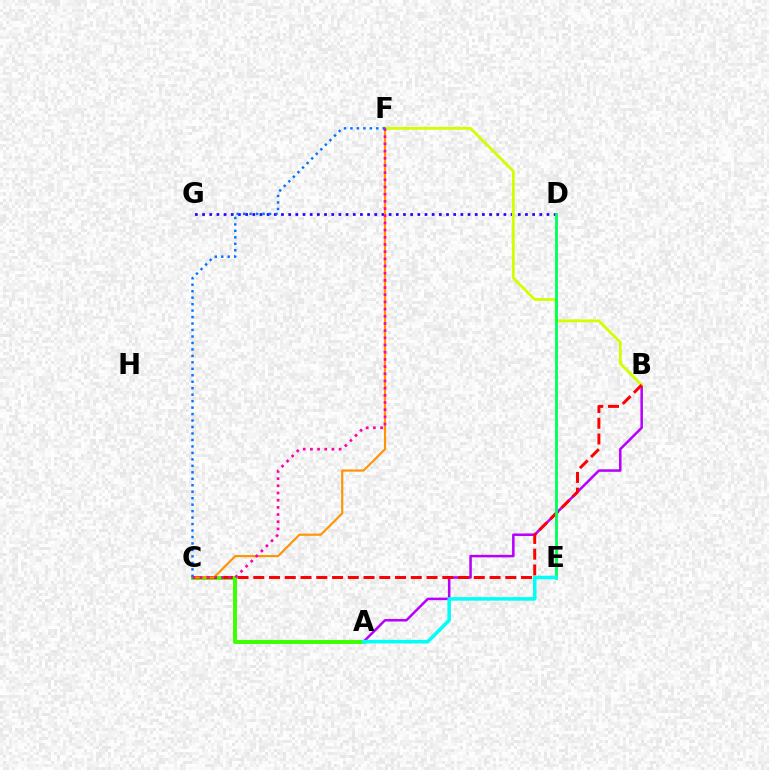{('D', 'G'): [{'color': '#2500ff', 'line_style': 'dotted', 'thickness': 1.95}], ('A', 'B'): [{'color': '#b900ff', 'line_style': 'solid', 'thickness': 1.82}], ('B', 'F'): [{'color': '#d1ff00', 'line_style': 'solid', 'thickness': 2.02}], ('A', 'C'): [{'color': '#3dff00', 'line_style': 'solid', 'thickness': 2.82}], ('B', 'C'): [{'color': '#ff0000', 'line_style': 'dashed', 'thickness': 2.14}], ('C', 'F'): [{'color': '#ff9400', 'line_style': 'solid', 'thickness': 1.54}, {'color': '#ff00ac', 'line_style': 'dotted', 'thickness': 1.95}, {'color': '#0074ff', 'line_style': 'dotted', 'thickness': 1.76}], ('D', 'E'): [{'color': '#00ff5c', 'line_style': 'solid', 'thickness': 2.04}], ('A', 'E'): [{'color': '#00fff6', 'line_style': 'solid', 'thickness': 2.55}]}